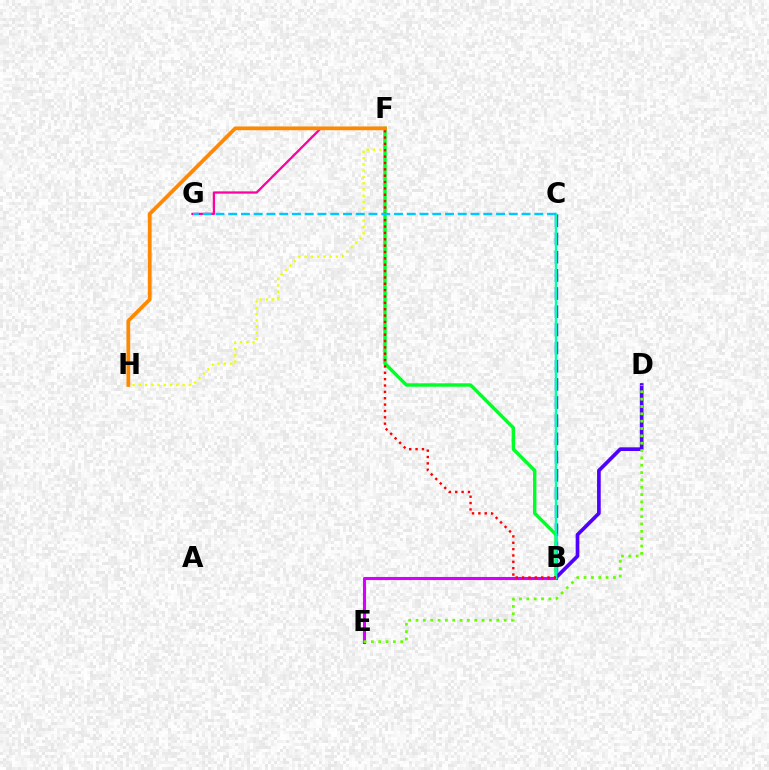{('B', 'C'): [{'color': '#003fff', 'line_style': 'dashed', 'thickness': 2.47}, {'color': '#00ffaf', 'line_style': 'solid', 'thickness': 1.74}], ('F', 'G'): [{'color': '#ff00a0', 'line_style': 'solid', 'thickness': 1.63}], ('F', 'H'): [{'color': '#eeff00', 'line_style': 'dotted', 'thickness': 1.7}, {'color': '#ff8800', 'line_style': 'solid', 'thickness': 2.7}], ('B', 'F'): [{'color': '#00ff27', 'line_style': 'solid', 'thickness': 2.45}, {'color': '#ff0000', 'line_style': 'dotted', 'thickness': 1.73}], ('B', 'D'): [{'color': '#4f00ff', 'line_style': 'solid', 'thickness': 2.65}], ('B', 'E'): [{'color': '#d600ff', 'line_style': 'solid', 'thickness': 2.22}], ('D', 'E'): [{'color': '#66ff00', 'line_style': 'dotted', 'thickness': 2.0}], ('C', 'G'): [{'color': '#00c7ff', 'line_style': 'dashed', 'thickness': 1.73}]}